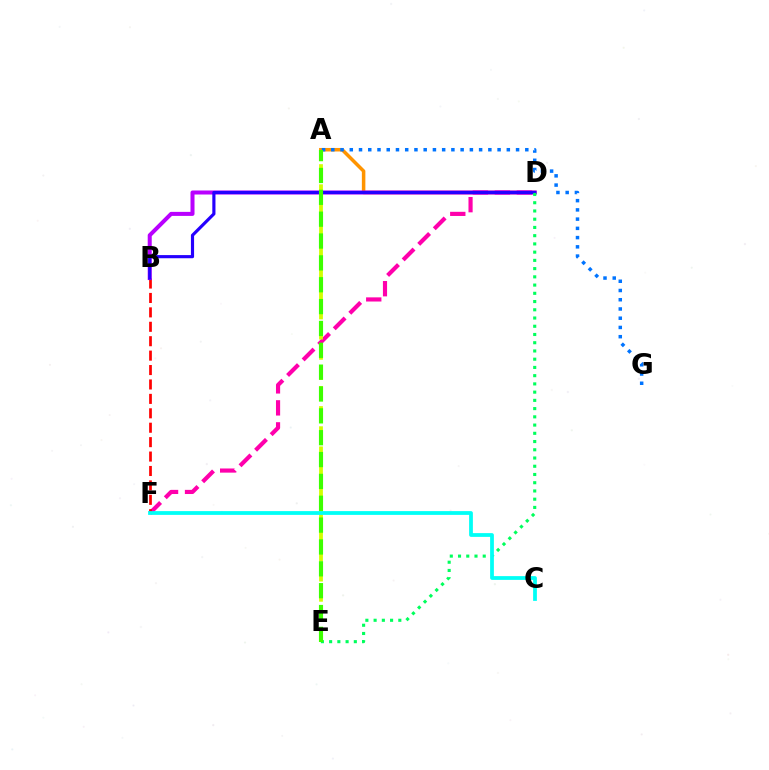{('A', 'D'): [{'color': '#ff9400', 'line_style': 'solid', 'thickness': 2.53}], ('D', 'F'): [{'color': '#ff00ac', 'line_style': 'dashed', 'thickness': 2.99}], ('B', 'F'): [{'color': '#ff0000', 'line_style': 'dashed', 'thickness': 1.96}], ('B', 'D'): [{'color': '#b900ff', 'line_style': 'solid', 'thickness': 2.9}, {'color': '#2500ff', 'line_style': 'solid', 'thickness': 2.27}], ('A', 'G'): [{'color': '#0074ff', 'line_style': 'dotted', 'thickness': 2.51}], ('A', 'E'): [{'color': '#d1ff00', 'line_style': 'dashed', 'thickness': 2.74}, {'color': '#3dff00', 'line_style': 'dashed', 'thickness': 2.97}], ('D', 'E'): [{'color': '#00ff5c', 'line_style': 'dotted', 'thickness': 2.24}], ('C', 'F'): [{'color': '#00fff6', 'line_style': 'solid', 'thickness': 2.71}]}